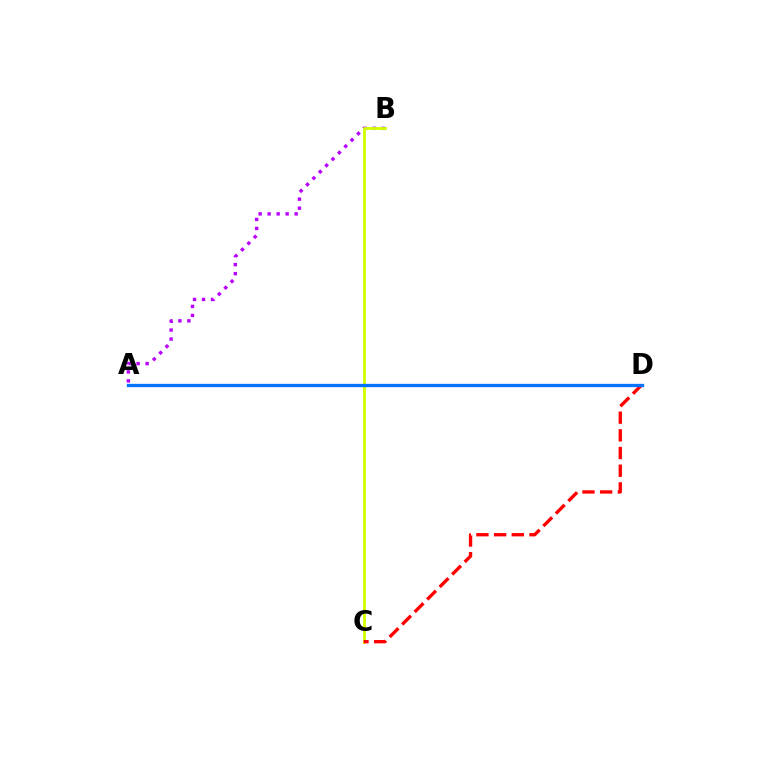{('A', 'B'): [{'color': '#b900ff', 'line_style': 'dotted', 'thickness': 2.45}], ('A', 'D'): [{'color': '#00ff5c', 'line_style': 'dashed', 'thickness': 1.91}, {'color': '#0074ff', 'line_style': 'solid', 'thickness': 2.39}], ('B', 'C'): [{'color': '#d1ff00', 'line_style': 'solid', 'thickness': 2.04}], ('C', 'D'): [{'color': '#ff0000', 'line_style': 'dashed', 'thickness': 2.4}]}